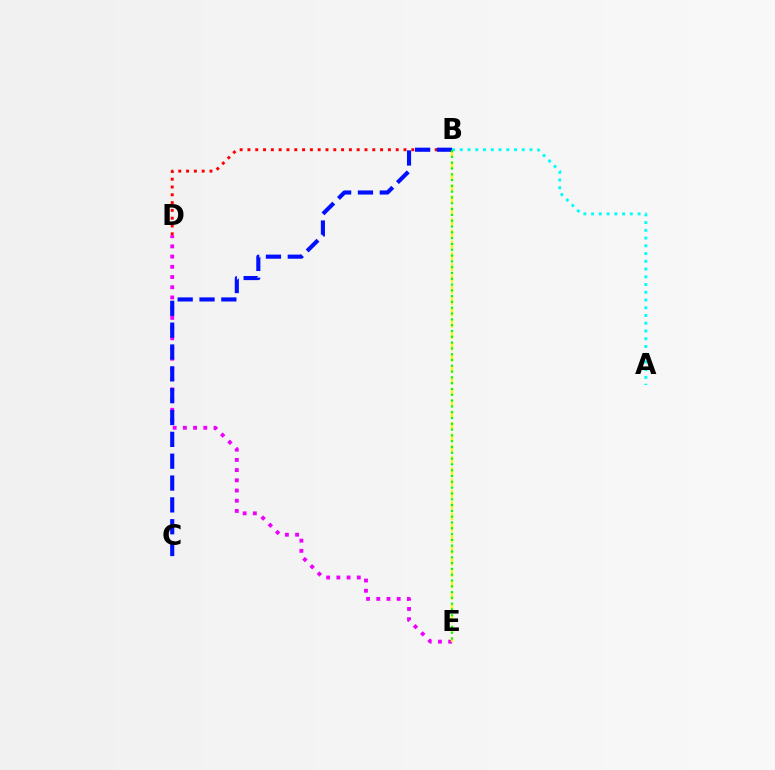{('D', 'E'): [{'color': '#ee00ff', 'line_style': 'dotted', 'thickness': 2.77}], ('B', 'D'): [{'color': '#ff0000', 'line_style': 'dotted', 'thickness': 2.12}], ('B', 'C'): [{'color': '#0010ff', 'line_style': 'dashed', 'thickness': 2.97}], ('A', 'B'): [{'color': '#00fff6', 'line_style': 'dotted', 'thickness': 2.1}], ('B', 'E'): [{'color': '#fcf500', 'line_style': 'dashed', 'thickness': 1.54}, {'color': '#08ff00', 'line_style': 'dotted', 'thickness': 1.58}]}